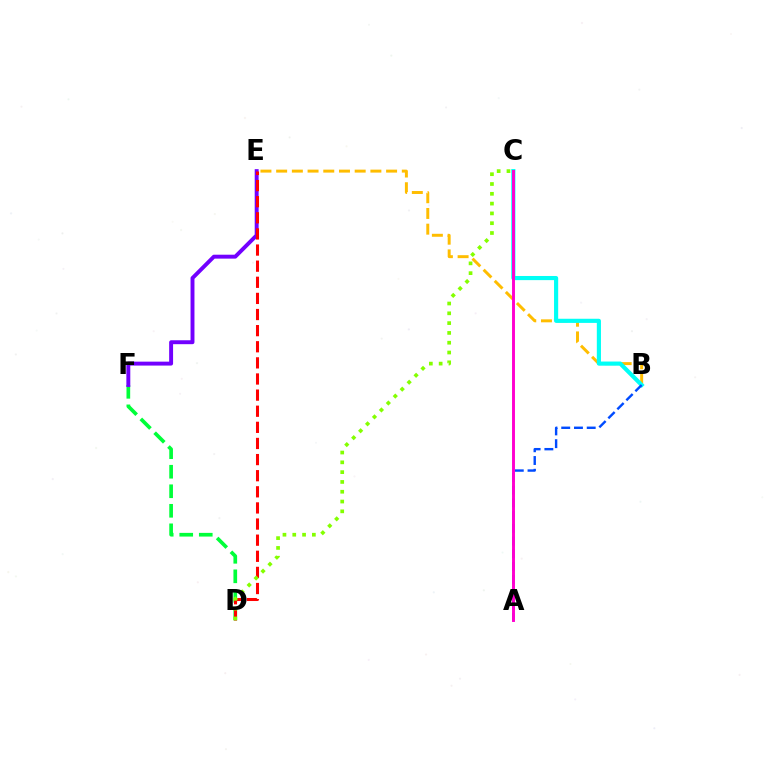{('D', 'F'): [{'color': '#00ff39', 'line_style': 'dashed', 'thickness': 2.65}], ('E', 'F'): [{'color': '#7200ff', 'line_style': 'solid', 'thickness': 2.83}], ('D', 'E'): [{'color': '#ff0000', 'line_style': 'dashed', 'thickness': 2.19}], ('B', 'E'): [{'color': '#ffbd00', 'line_style': 'dashed', 'thickness': 2.13}], ('B', 'C'): [{'color': '#00fff6', 'line_style': 'solid', 'thickness': 2.98}], ('C', 'D'): [{'color': '#84ff00', 'line_style': 'dotted', 'thickness': 2.66}], ('A', 'B'): [{'color': '#004bff', 'line_style': 'dashed', 'thickness': 1.73}], ('A', 'C'): [{'color': '#ff00cf', 'line_style': 'solid', 'thickness': 2.1}]}